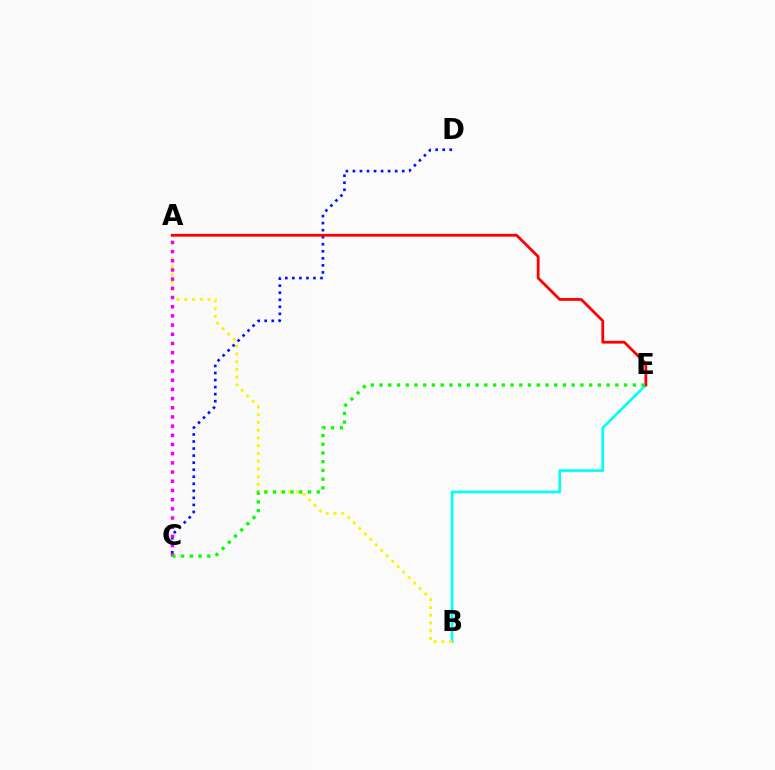{('B', 'E'): [{'color': '#00fff6', 'line_style': 'solid', 'thickness': 1.92}], ('A', 'B'): [{'color': '#fcf500', 'line_style': 'dotted', 'thickness': 2.11}], ('C', 'D'): [{'color': '#0010ff', 'line_style': 'dotted', 'thickness': 1.91}], ('A', 'C'): [{'color': '#ee00ff', 'line_style': 'dotted', 'thickness': 2.5}], ('A', 'E'): [{'color': '#ff0000', 'line_style': 'solid', 'thickness': 1.99}], ('C', 'E'): [{'color': '#08ff00', 'line_style': 'dotted', 'thickness': 2.37}]}